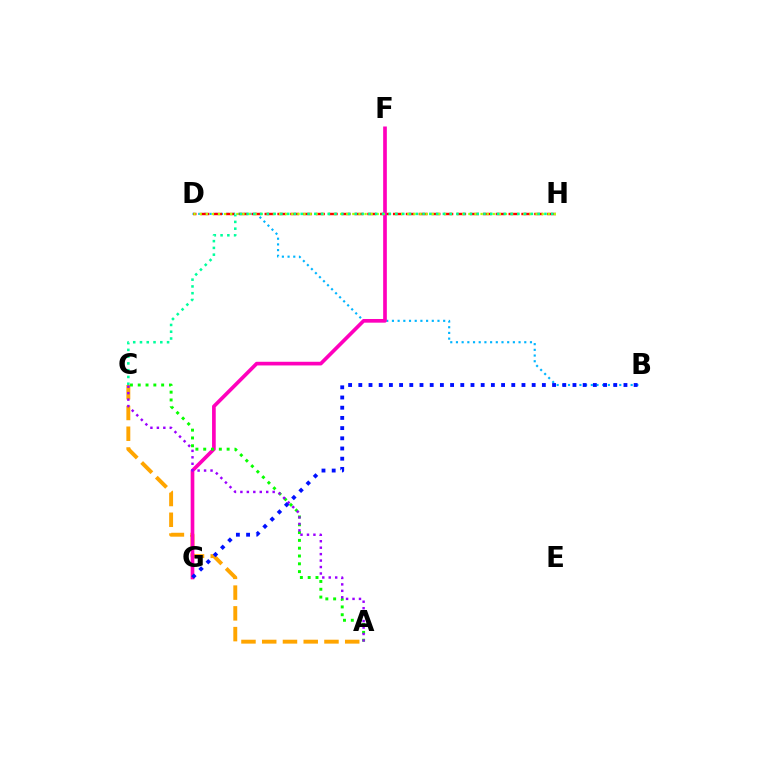{('B', 'D'): [{'color': '#00b5ff', 'line_style': 'dotted', 'thickness': 1.55}], ('D', 'H'): [{'color': '#ff0000', 'line_style': 'dashed', 'thickness': 1.74}, {'color': '#b3ff00', 'line_style': 'dotted', 'thickness': 1.66}], ('A', 'C'): [{'color': '#ffa500', 'line_style': 'dashed', 'thickness': 2.82}, {'color': '#08ff00', 'line_style': 'dotted', 'thickness': 2.12}, {'color': '#9b00ff', 'line_style': 'dotted', 'thickness': 1.75}], ('F', 'G'): [{'color': '#ff00bd', 'line_style': 'solid', 'thickness': 2.64}], ('C', 'H'): [{'color': '#00ff9d', 'line_style': 'dotted', 'thickness': 1.84}], ('B', 'G'): [{'color': '#0010ff', 'line_style': 'dotted', 'thickness': 2.77}]}